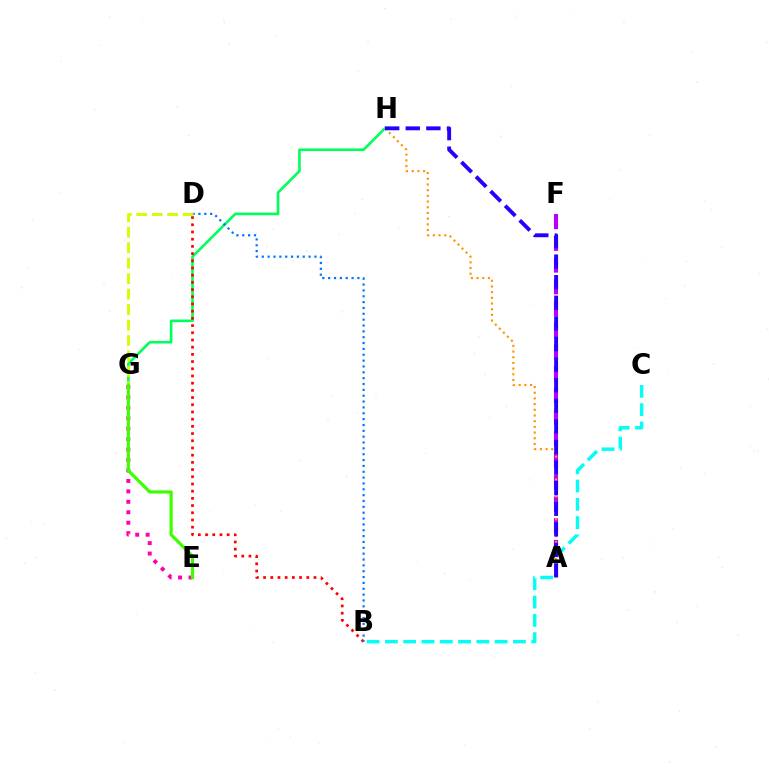{('G', 'H'): [{'color': '#00ff5c', 'line_style': 'solid', 'thickness': 1.89}], ('B', 'D'): [{'color': '#ff0000', 'line_style': 'dotted', 'thickness': 1.96}, {'color': '#0074ff', 'line_style': 'dotted', 'thickness': 1.59}], ('D', 'G'): [{'color': '#d1ff00', 'line_style': 'dashed', 'thickness': 2.1}], ('A', 'F'): [{'color': '#b900ff', 'line_style': 'dashed', 'thickness': 2.95}], ('B', 'C'): [{'color': '#00fff6', 'line_style': 'dashed', 'thickness': 2.48}], ('A', 'H'): [{'color': '#ff9400', 'line_style': 'dotted', 'thickness': 1.55}, {'color': '#2500ff', 'line_style': 'dashed', 'thickness': 2.8}], ('E', 'G'): [{'color': '#ff00ac', 'line_style': 'dotted', 'thickness': 2.84}, {'color': '#3dff00', 'line_style': 'solid', 'thickness': 2.3}]}